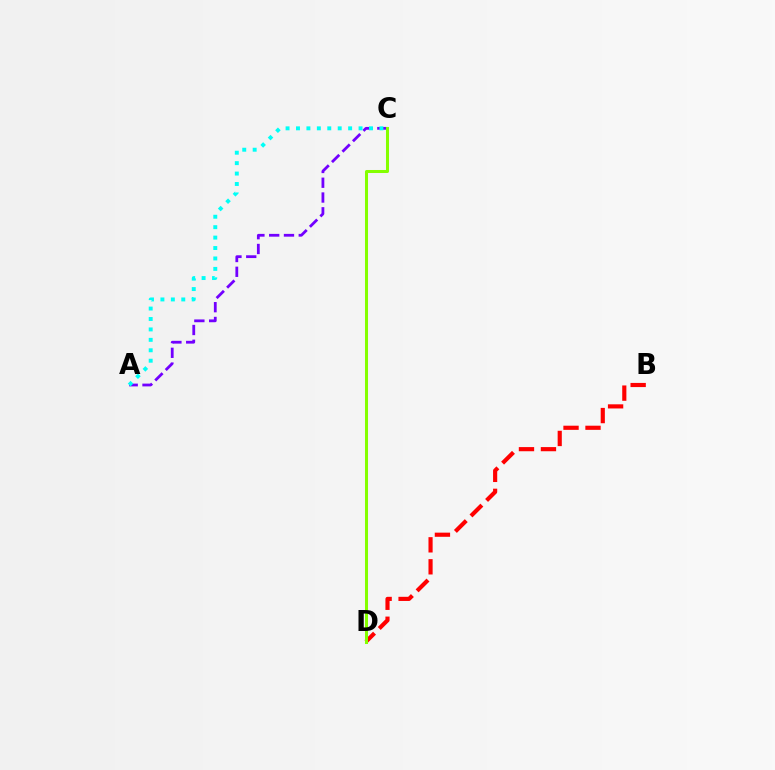{('A', 'C'): [{'color': '#7200ff', 'line_style': 'dashed', 'thickness': 2.01}, {'color': '#00fff6', 'line_style': 'dotted', 'thickness': 2.83}], ('B', 'D'): [{'color': '#ff0000', 'line_style': 'dashed', 'thickness': 2.99}], ('C', 'D'): [{'color': '#84ff00', 'line_style': 'solid', 'thickness': 2.18}]}